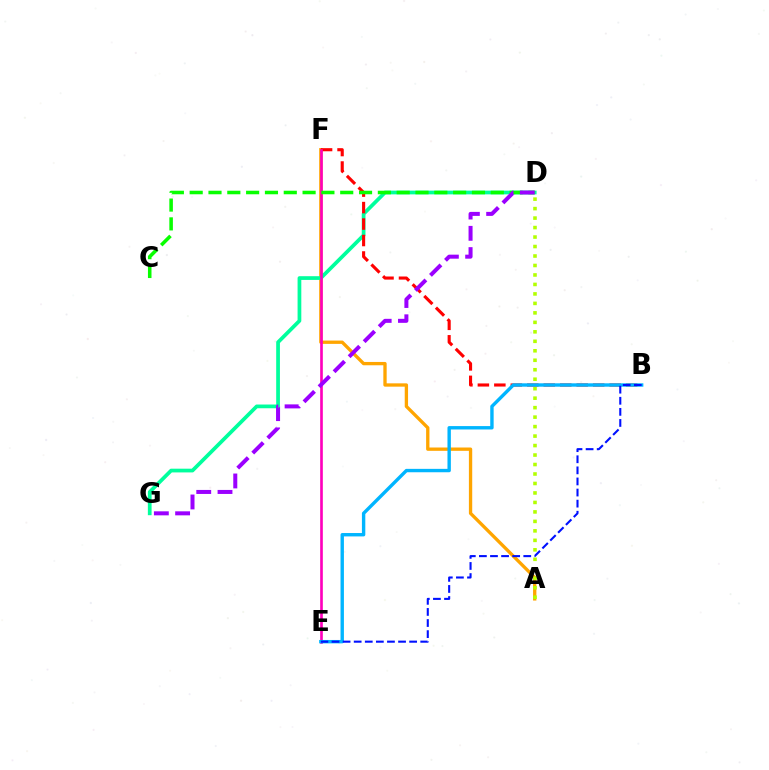{('A', 'F'): [{'color': '#ffa500', 'line_style': 'solid', 'thickness': 2.39}], ('A', 'D'): [{'color': '#b3ff00', 'line_style': 'dotted', 'thickness': 2.58}], ('D', 'G'): [{'color': '#00ff9d', 'line_style': 'solid', 'thickness': 2.69}, {'color': '#9b00ff', 'line_style': 'dashed', 'thickness': 2.89}], ('B', 'F'): [{'color': '#ff0000', 'line_style': 'dashed', 'thickness': 2.24}], ('E', 'F'): [{'color': '#ff00bd', 'line_style': 'solid', 'thickness': 1.9}], ('B', 'E'): [{'color': '#00b5ff', 'line_style': 'solid', 'thickness': 2.44}, {'color': '#0010ff', 'line_style': 'dashed', 'thickness': 1.51}], ('C', 'D'): [{'color': '#08ff00', 'line_style': 'dashed', 'thickness': 2.56}]}